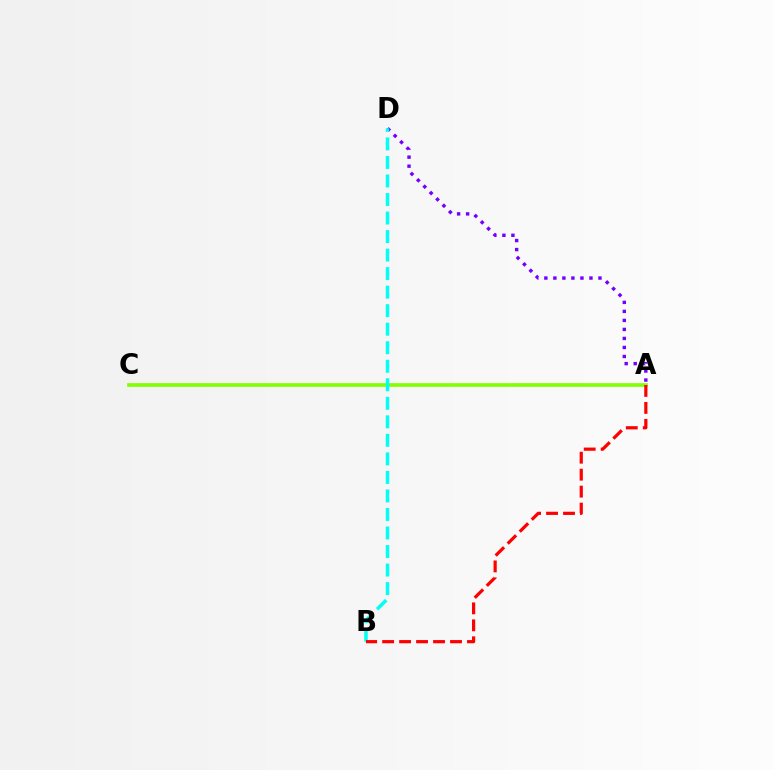{('A', 'D'): [{'color': '#7200ff', 'line_style': 'dotted', 'thickness': 2.45}], ('A', 'C'): [{'color': '#84ff00', 'line_style': 'solid', 'thickness': 2.64}], ('B', 'D'): [{'color': '#00fff6', 'line_style': 'dashed', 'thickness': 2.52}], ('A', 'B'): [{'color': '#ff0000', 'line_style': 'dashed', 'thickness': 2.31}]}